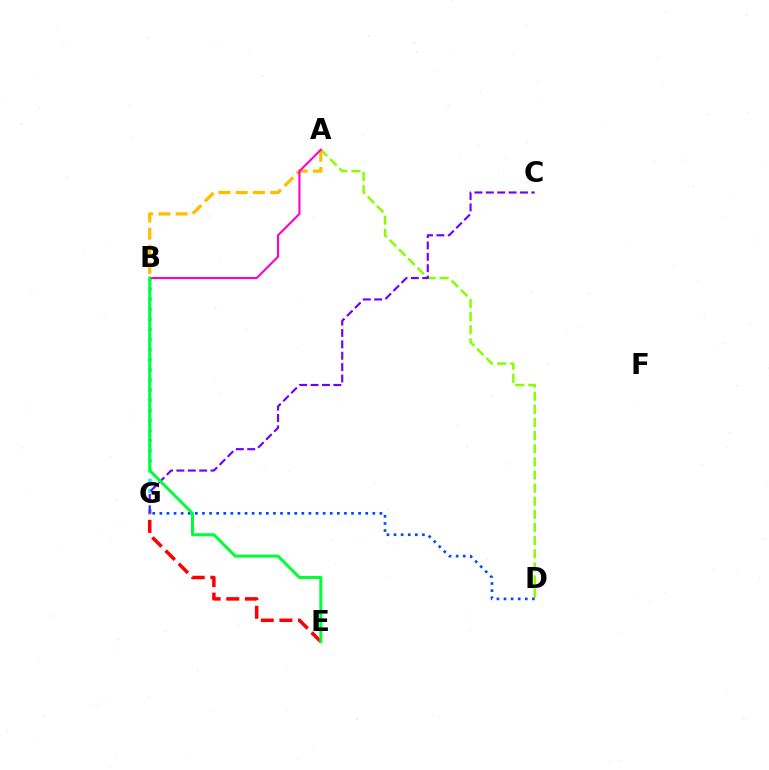{('A', 'D'): [{'color': '#84ff00', 'line_style': 'dashed', 'thickness': 1.78}], ('B', 'G'): [{'color': '#00fff6', 'line_style': 'dotted', 'thickness': 2.74}], ('D', 'G'): [{'color': '#004bff', 'line_style': 'dotted', 'thickness': 1.93}], ('C', 'G'): [{'color': '#7200ff', 'line_style': 'dashed', 'thickness': 1.55}], ('A', 'B'): [{'color': '#ffbd00', 'line_style': 'dashed', 'thickness': 2.34}, {'color': '#ff00cf', 'line_style': 'solid', 'thickness': 1.52}], ('E', 'G'): [{'color': '#ff0000', 'line_style': 'dashed', 'thickness': 2.53}], ('B', 'E'): [{'color': '#00ff39', 'line_style': 'solid', 'thickness': 2.18}]}